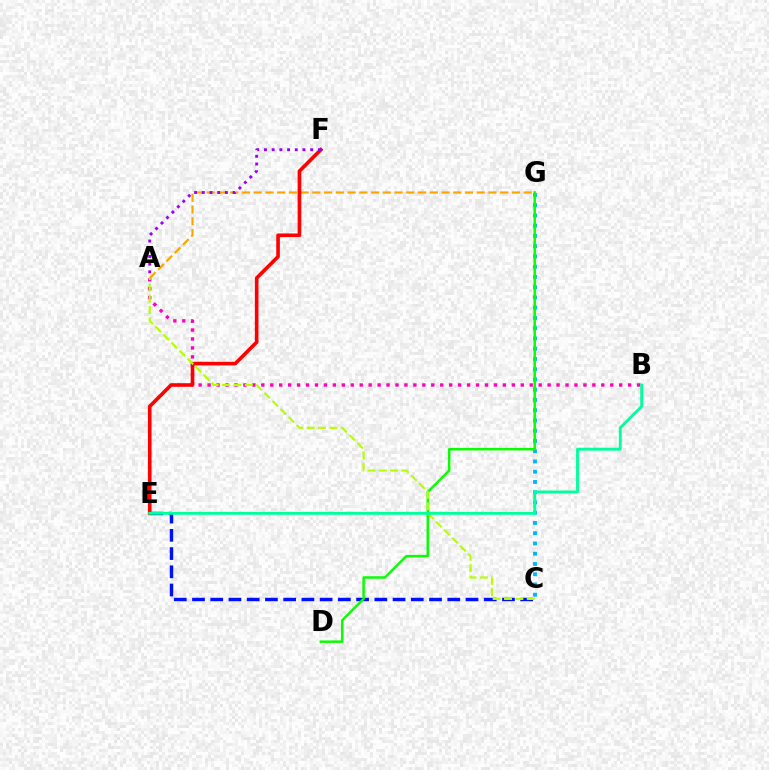{('C', 'G'): [{'color': '#00b5ff', 'line_style': 'dotted', 'thickness': 2.79}], ('C', 'E'): [{'color': '#0010ff', 'line_style': 'dashed', 'thickness': 2.48}], ('A', 'B'): [{'color': '#ff00bd', 'line_style': 'dotted', 'thickness': 2.43}], ('A', 'G'): [{'color': '#ffa500', 'line_style': 'dashed', 'thickness': 1.59}], ('E', 'F'): [{'color': '#ff0000', 'line_style': 'solid', 'thickness': 2.61}], ('A', 'F'): [{'color': '#9b00ff', 'line_style': 'dotted', 'thickness': 2.09}], ('D', 'G'): [{'color': '#08ff00', 'line_style': 'solid', 'thickness': 1.79}], ('A', 'C'): [{'color': '#b3ff00', 'line_style': 'dashed', 'thickness': 1.54}], ('B', 'E'): [{'color': '#00ff9d', 'line_style': 'solid', 'thickness': 2.07}]}